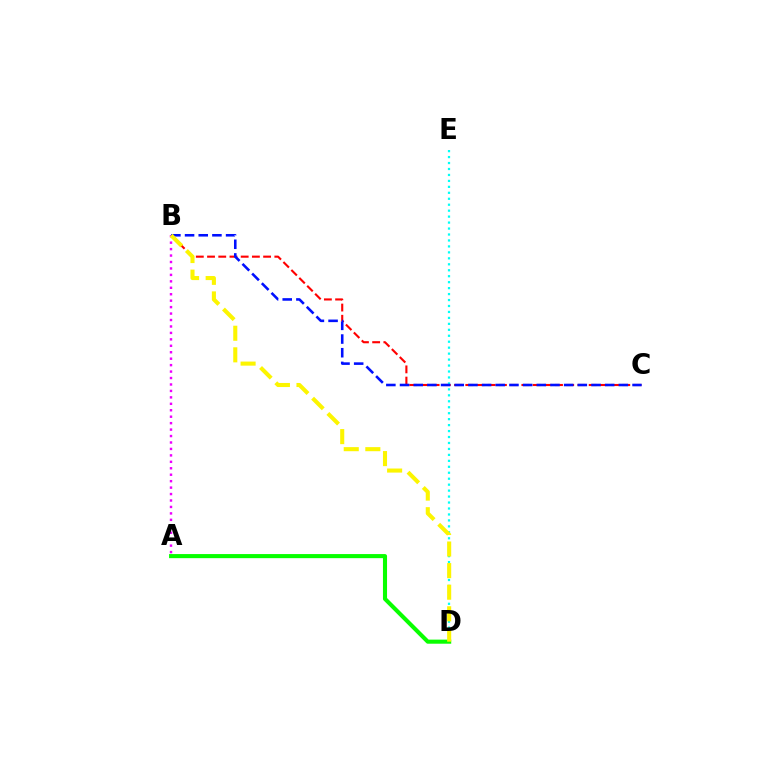{('B', 'C'): [{'color': '#ff0000', 'line_style': 'dashed', 'thickness': 1.52}, {'color': '#0010ff', 'line_style': 'dashed', 'thickness': 1.86}], ('D', 'E'): [{'color': '#00fff6', 'line_style': 'dotted', 'thickness': 1.62}], ('A', 'B'): [{'color': '#ee00ff', 'line_style': 'dotted', 'thickness': 1.75}], ('A', 'D'): [{'color': '#08ff00', 'line_style': 'solid', 'thickness': 2.95}], ('B', 'D'): [{'color': '#fcf500', 'line_style': 'dashed', 'thickness': 2.93}]}